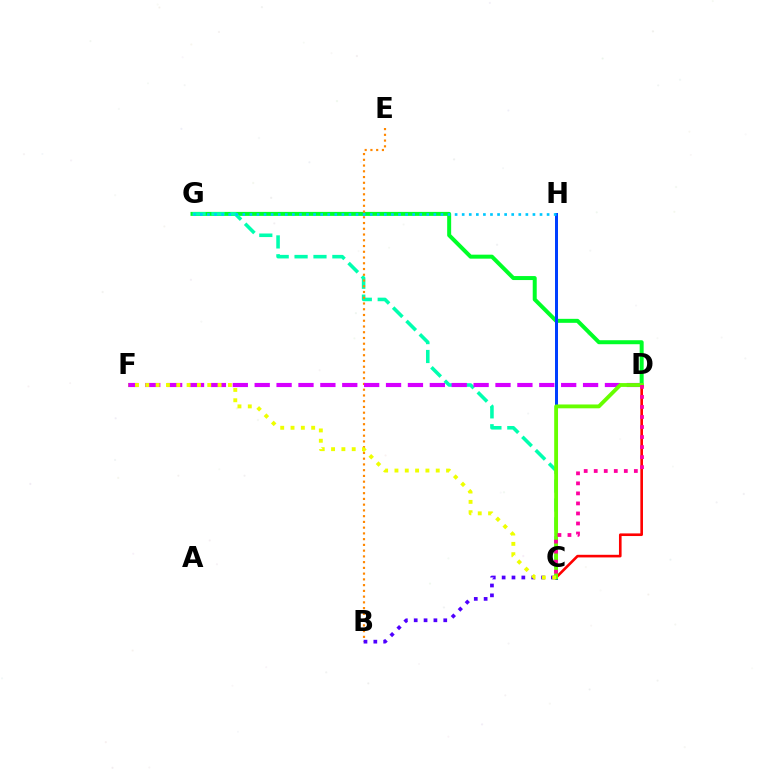{('D', 'G'): [{'color': '#00ff27', 'line_style': 'solid', 'thickness': 2.87}], ('C', 'G'): [{'color': '#00ffaf', 'line_style': 'dashed', 'thickness': 2.57}], ('B', 'E'): [{'color': '#ff8800', 'line_style': 'dotted', 'thickness': 1.56}], ('C', 'D'): [{'color': '#ff0000', 'line_style': 'solid', 'thickness': 1.89}, {'color': '#66ff00', 'line_style': 'solid', 'thickness': 2.76}, {'color': '#ff00a0', 'line_style': 'dotted', 'thickness': 2.73}], ('B', 'C'): [{'color': '#4f00ff', 'line_style': 'dotted', 'thickness': 2.68}], ('C', 'H'): [{'color': '#003fff', 'line_style': 'solid', 'thickness': 2.15}], ('G', 'H'): [{'color': '#00c7ff', 'line_style': 'dotted', 'thickness': 1.92}], ('D', 'F'): [{'color': '#d600ff', 'line_style': 'dashed', 'thickness': 2.97}], ('C', 'F'): [{'color': '#eeff00', 'line_style': 'dotted', 'thickness': 2.8}]}